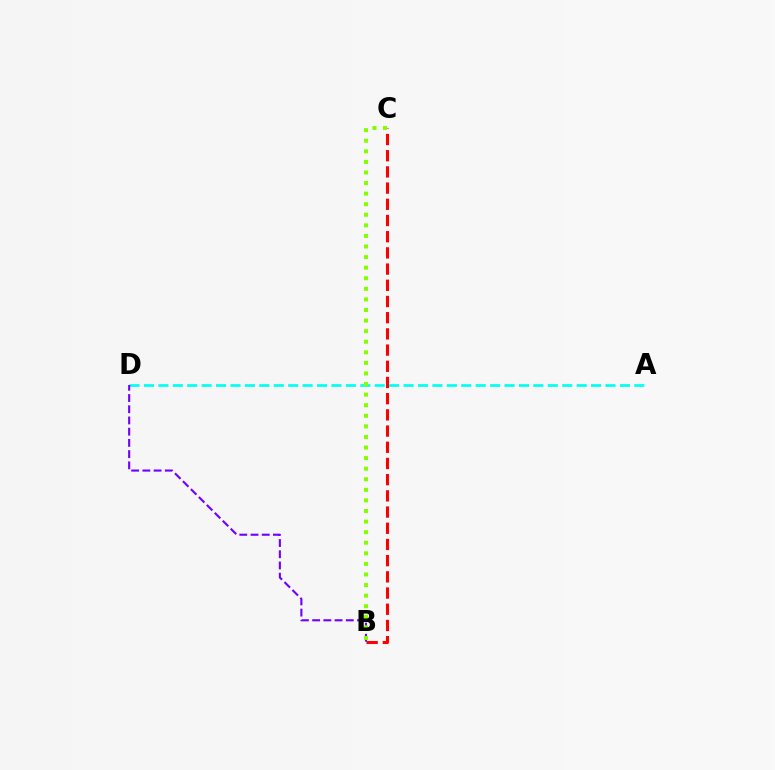{('B', 'C'): [{'color': '#ff0000', 'line_style': 'dashed', 'thickness': 2.2}, {'color': '#84ff00', 'line_style': 'dotted', 'thickness': 2.87}], ('A', 'D'): [{'color': '#00fff6', 'line_style': 'dashed', 'thickness': 1.96}], ('B', 'D'): [{'color': '#7200ff', 'line_style': 'dashed', 'thickness': 1.52}]}